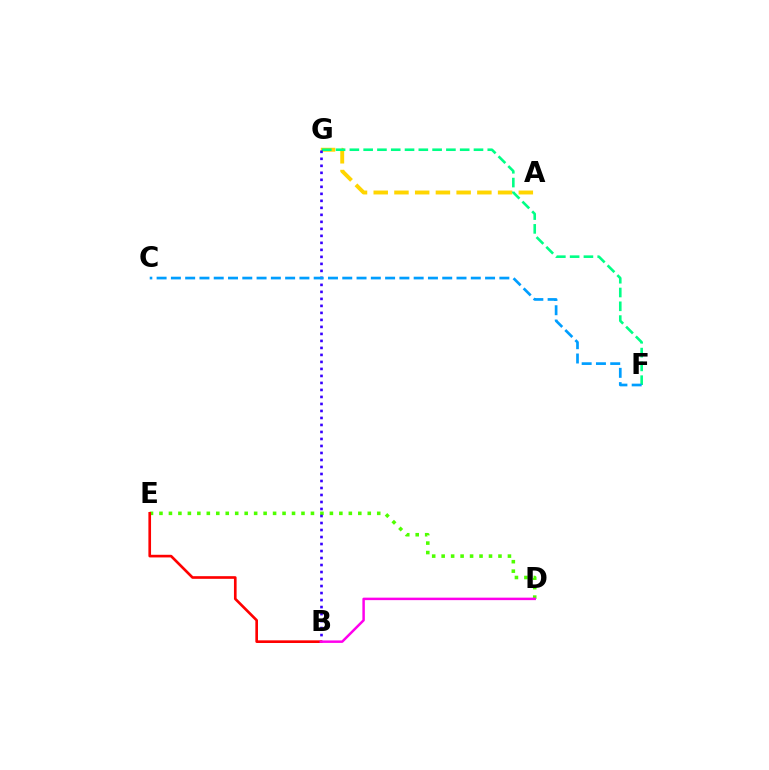{('A', 'G'): [{'color': '#ffd500', 'line_style': 'dashed', 'thickness': 2.82}], ('D', 'E'): [{'color': '#4fff00', 'line_style': 'dotted', 'thickness': 2.57}], ('F', 'G'): [{'color': '#00ff86', 'line_style': 'dashed', 'thickness': 1.87}], ('B', 'G'): [{'color': '#3700ff', 'line_style': 'dotted', 'thickness': 1.9}], ('C', 'F'): [{'color': '#009eff', 'line_style': 'dashed', 'thickness': 1.94}], ('B', 'E'): [{'color': '#ff0000', 'line_style': 'solid', 'thickness': 1.91}], ('B', 'D'): [{'color': '#ff00ed', 'line_style': 'solid', 'thickness': 1.79}]}